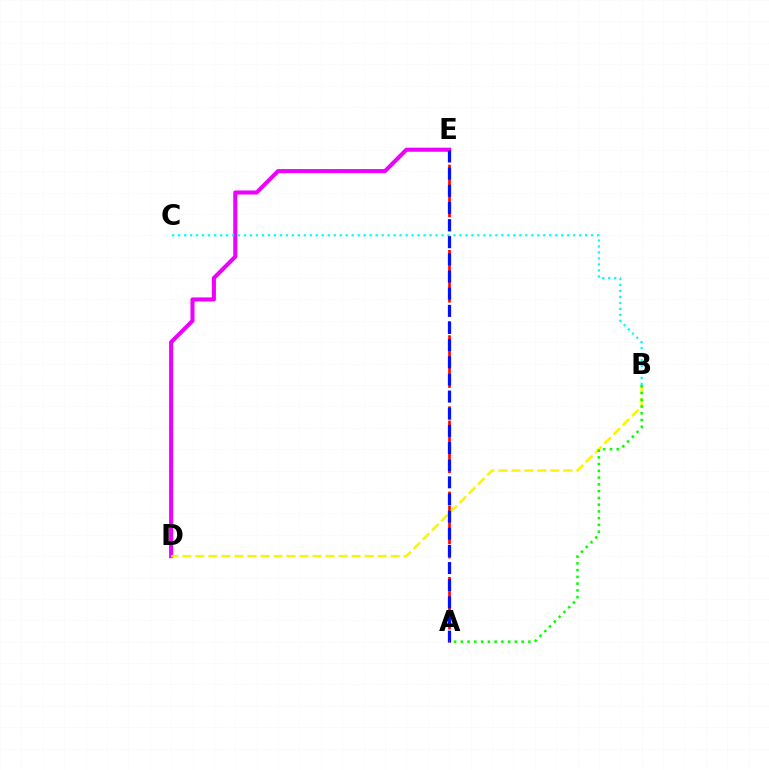{('D', 'E'): [{'color': '#ee00ff', 'line_style': 'solid', 'thickness': 2.94}], ('A', 'E'): [{'color': '#ff0000', 'line_style': 'dashed', 'thickness': 1.93}, {'color': '#0010ff', 'line_style': 'dashed', 'thickness': 2.33}], ('B', 'D'): [{'color': '#fcf500', 'line_style': 'dashed', 'thickness': 1.77}], ('B', 'C'): [{'color': '#00fff6', 'line_style': 'dotted', 'thickness': 1.63}], ('A', 'B'): [{'color': '#08ff00', 'line_style': 'dotted', 'thickness': 1.84}]}